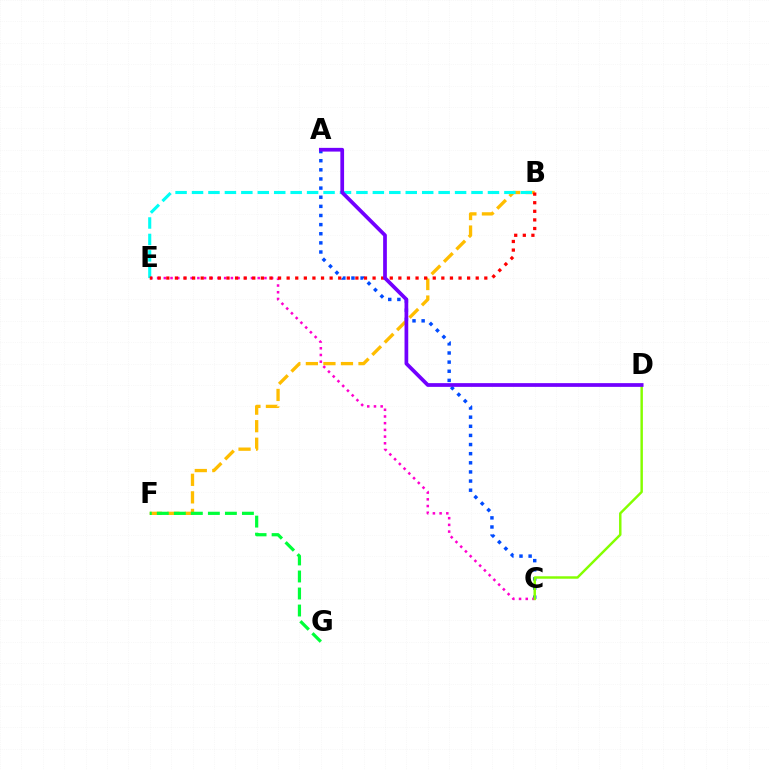{('A', 'C'): [{'color': '#004bff', 'line_style': 'dotted', 'thickness': 2.48}], ('B', 'F'): [{'color': '#ffbd00', 'line_style': 'dashed', 'thickness': 2.38}], ('C', 'E'): [{'color': '#ff00cf', 'line_style': 'dotted', 'thickness': 1.82}], ('B', 'E'): [{'color': '#00fff6', 'line_style': 'dashed', 'thickness': 2.23}, {'color': '#ff0000', 'line_style': 'dotted', 'thickness': 2.33}], ('C', 'D'): [{'color': '#84ff00', 'line_style': 'solid', 'thickness': 1.77}], ('F', 'G'): [{'color': '#00ff39', 'line_style': 'dashed', 'thickness': 2.31}], ('A', 'D'): [{'color': '#7200ff', 'line_style': 'solid', 'thickness': 2.68}]}